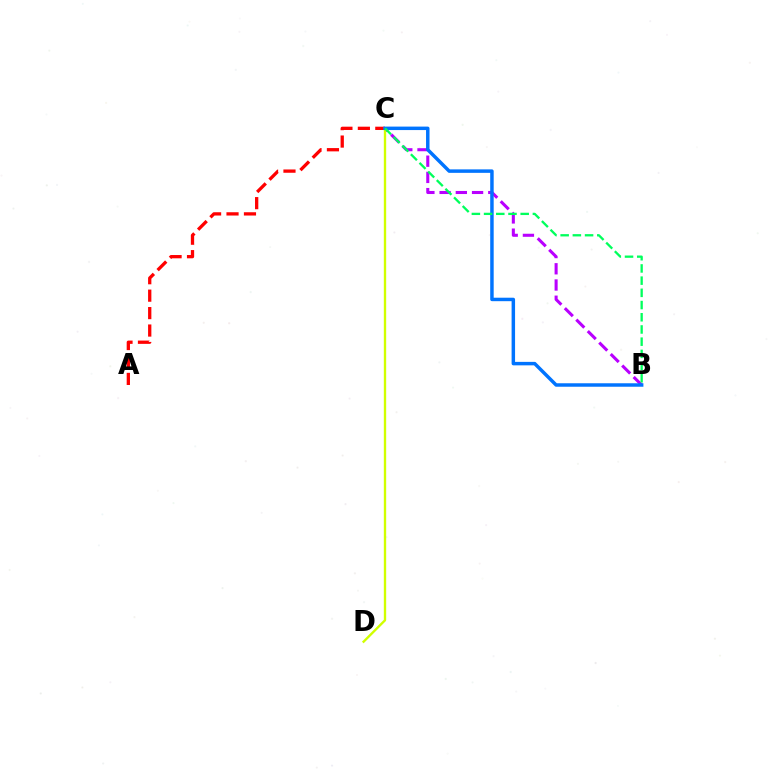{('A', 'C'): [{'color': '#ff0000', 'line_style': 'dashed', 'thickness': 2.37}], ('B', 'C'): [{'color': '#b900ff', 'line_style': 'dashed', 'thickness': 2.2}, {'color': '#0074ff', 'line_style': 'solid', 'thickness': 2.5}, {'color': '#00ff5c', 'line_style': 'dashed', 'thickness': 1.66}], ('C', 'D'): [{'color': '#d1ff00', 'line_style': 'solid', 'thickness': 1.7}]}